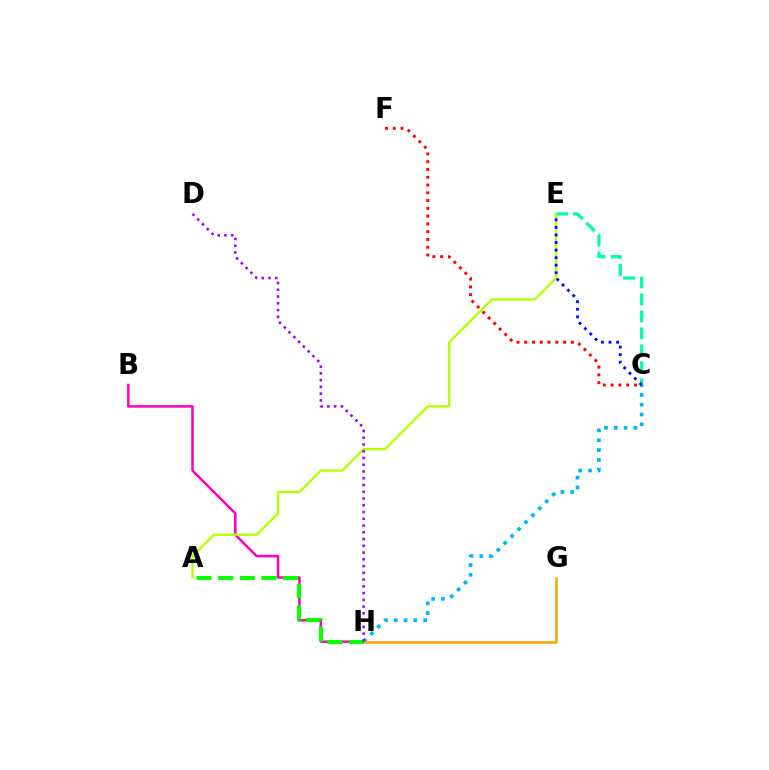{('C', 'E'): [{'color': '#00ff9d', 'line_style': 'dashed', 'thickness': 2.3}, {'color': '#0010ff', 'line_style': 'dotted', 'thickness': 2.05}], ('B', 'H'): [{'color': '#ff00bd', 'line_style': 'solid', 'thickness': 1.82}], ('C', 'H'): [{'color': '#00b5ff', 'line_style': 'dotted', 'thickness': 2.66}], ('A', 'E'): [{'color': '#b3ff00', 'line_style': 'solid', 'thickness': 1.66}], ('G', 'H'): [{'color': '#ffa500', 'line_style': 'solid', 'thickness': 1.83}], ('A', 'H'): [{'color': '#08ff00', 'line_style': 'dashed', 'thickness': 2.94}], ('D', 'H'): [{'color': '#9b00ff', 'line_style': 'dotted', 'thickness': 1.84}], ('C', 'F'): [{'color': '#ff0000', 'line_style': 'dotted', 'thickness': 2.11}]}